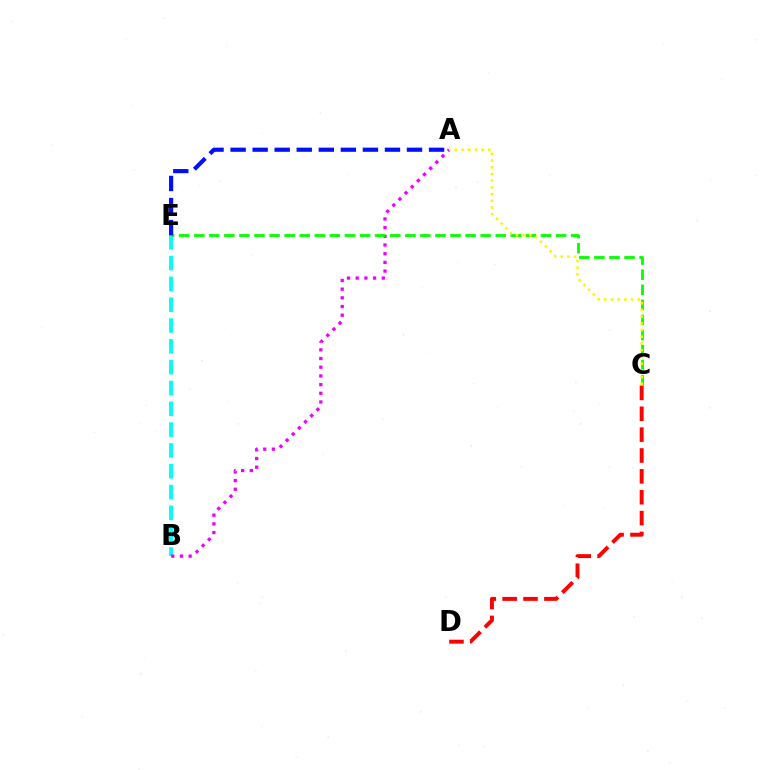{('B', 'E'): [{'color': '#00fff6', 'line_style': 'dashed', 'thickness': 2.83}], ('A', 'B'): [{'color': '#ee00ff', 'line_style': 'dotted', 'thickness': 2.36}], ('C', 'D'): [{'color': '#ff0000', 'line_style': 'dashed', 'thickness': 2.83}], ('C', 'E'): [{'color': '#08ff00', 'line_style': 'dashed', 'thickness': 2.05}], ('A', 'E'): [{'color': '#0010ff', 'line_style': 'dashed', 'thickness': 3.0}], ('A', 'C'): [{'color': '#fcf500', 'line_style': 'dotted', 'thickness': 1.82}]}